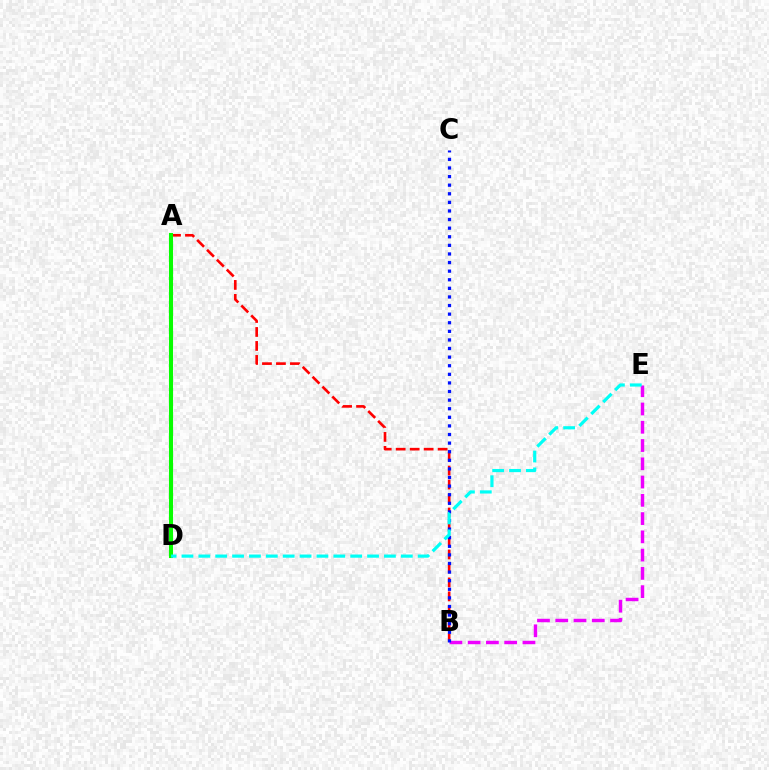{('A', 'B'): [{'color': '#ff0000', 'line_style': 'dashed', 'thickness': 1.9}], ('A', 'D'): [{'color': '#fcf500', 'line_style': 'dashed', 'thickness': 2.74}, {'color': '#08ff00', 'line_style': 'solid', 'thickness': 2.94}], ('B', 'E'): [{'color': '#ee00ff', 'line_style': 'dashed', 'thickness': 2.48}], ('B', 'C'): [{'color': '#0010ff', 'line_style': 'dotted', 'thickness': 2.34}], ('D', 'E'): [{'color': '#00fff6', 'line_style': 'dashed', 'thickness': 2.29}]}